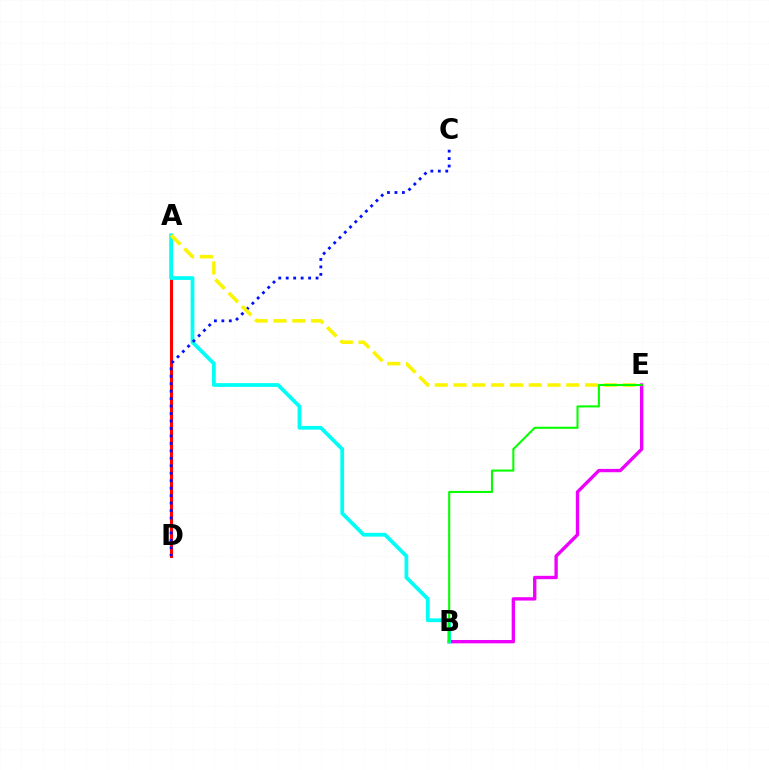{('A', 'D'): [{'color': '#ff0000', 'line_style': 'solid', 'thickness': 2.22}], ('B', 'E'): [{'color': '#ee00ff', 'line_style': 'solid', 'thickness': 2.42}, {'color': '#08ff00', 'line_style': 'solid', 'thickness': 1.5}], ('A', 'B'): [{'color': '#00fff6', 'line_style': 'solid', 'thickness': 2.7}], ('C', 'D'): [{'color': '#0010ff', 'line_style': 'dotted', 'thickness': 2.03}], ('A', 'E'): [{'color': '#fcf500', 'line_style': 'dashed', 'thickness': 2.55}]}